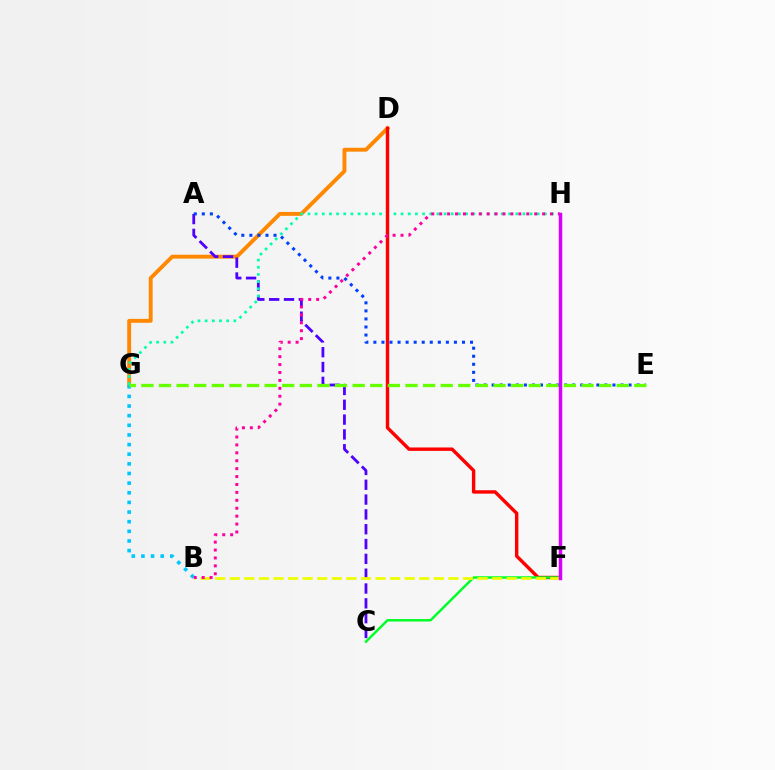{('D', 'G'): [{'color': '#ff8800', 'line_style': 'solid', 'thickness': 2.8}], ('A', 'C'): [{'color': '#4f00ff', 'line_style': 'dashed', 'thickness': 2.01}], ('G', 'H'): [{'color': '#00ffaf', 'line_style': 'dotted', 'thickness': 1.95}], ('D', 'F'): [{'color': '#ff0000', 'line_style': 'solid', 'thickness': 2.45}], ('B', 'G'): [{'color': '#00c7ff', 'line_style': 'dotted', 'thickness': 2.62}], ('A', 'E'): [{'color': '#003fff', 'line_style': 'dotted', 'thickness': 2.19}], ('E', 'G'): [{'color': '#66ff00', 'line_style': 'dashed', 'thickness': 2.39}], ('C', 'F'): [{'color': '#00ff27', 'line_style': 'solid', 'thickness': 1.77}], ('B', 'F'): [{'color': '#eeff00', 'line_style': 'dashed', 'thickness': 1.98}], ('B', 'H'): [{'color': '#ff00a0', 'line_style': 'dotted', 'thickness': 2.15}], ('F', 'H'): [{'color': '#d600ff', 'line_style': 'solid', 'thickness': 2.5}]}